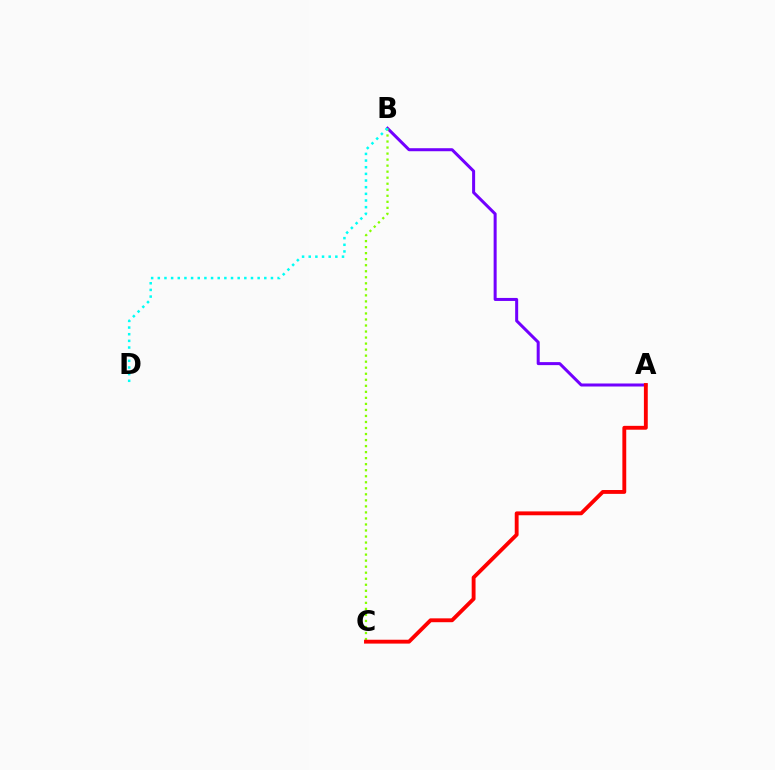{('A', 'B'): [{'color': '#7200ff', 'line_style': 'solid', 'thickness': 2.17}], ('B', 'C'): [{'color': '#84ff00', 'line_style': 'dotted', 'thickness': 1.64}], ('A', 'C'): [{'color': '#ff0000', 'line_style': 'solid', 'thickness': 2.78}], ('B', 'D'): [{'color': '#00fff6', 'line_style': 'dotted', 'thickness': 1.81}]}